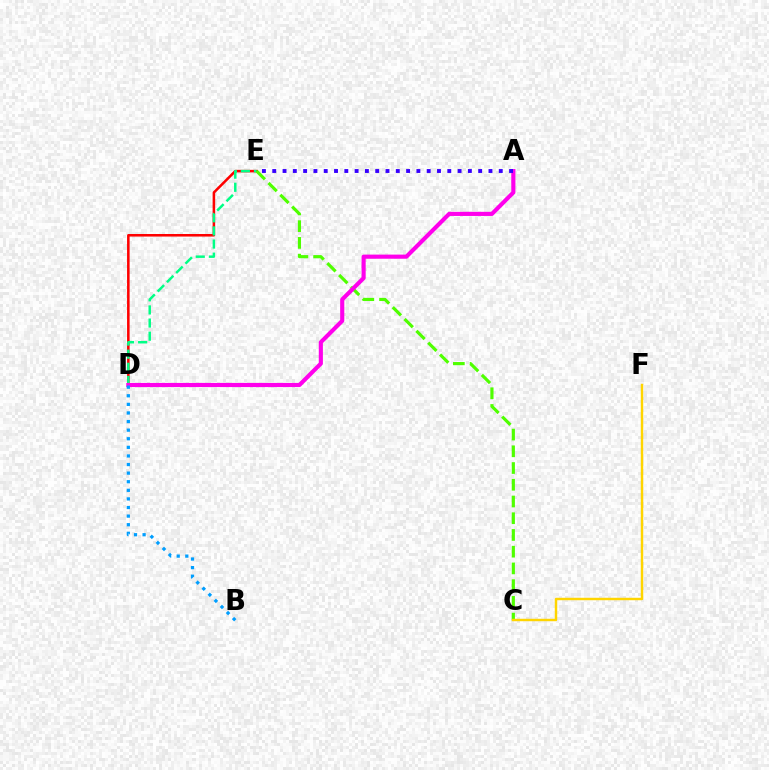{('D', 'E'): [{'color': '#ff0000', 'line_style': 'solid', 'thickness': 1.84}, {'color': '#00ff86', 'line_style': 'dashed', 'thickness': 1.78}], ('C', 'E'): [{'color': '#4fff00', 'line_style': 'dashed', 'thickness': 2.27}], ('A', 'D'): [{'color': '#ff00ed', 'line_style': 'solid', 'thickness': 2.97}], ('A', 'E'): [{'color': '#3700ff', 'line_style': 'dotted', 'thickness': 2.8}], ('B', 'D'): [{'color': '#009eff', 'line_style': 'dotted', 'thickness': 2.34}], ('C', 'F'): [{'color': '#ffd500', 'line_style': 'solid', 'thickness': 1.76}]}